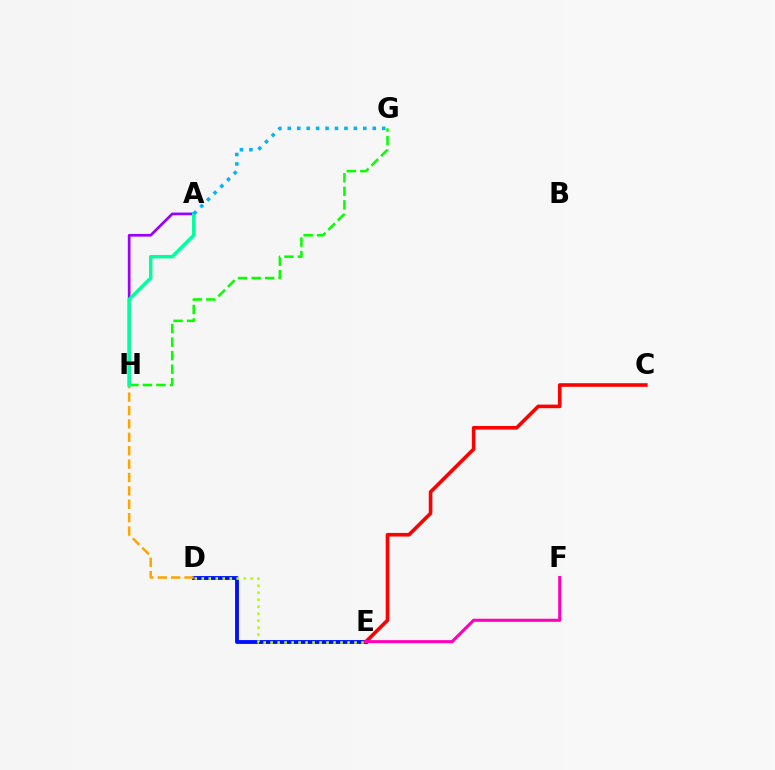{('A', 'H'): [{'color': '#9b00ff', 'line_style': 'solid', 'thickness': 1.93}, {'color': '#00ff9d', 'line_style': 'solid', 'thickness': 2.47}], ('G', 'H'): [{'color': '#08ff00', 'line_style': 'dashed', 'thickness': 1.84}], ('D', 'E'): [{'color': '#0010ff', 'line_style': 'solid', 'thickness': 2.78}, {'color': '#b3ff00', 'line_style': 'dotted', 'thickness': 1.9}], ('C', 'E'): [{'color': '#ff0000', 'line_style': 'solid', 'thickness': 2.6}], ('D', 'H'): [{'color': '#ffa500', 'line_style': 'dashed', 'thickness': 1.82}], ('E', 'F'): [{'color': '#ff00bd', 'line_style': 'solid', 'thickness': 2.22}], ('A', 'G'): [{'color': '#00b5ff', 'line_style': 'dotted', 'thickness': 2.56}]}